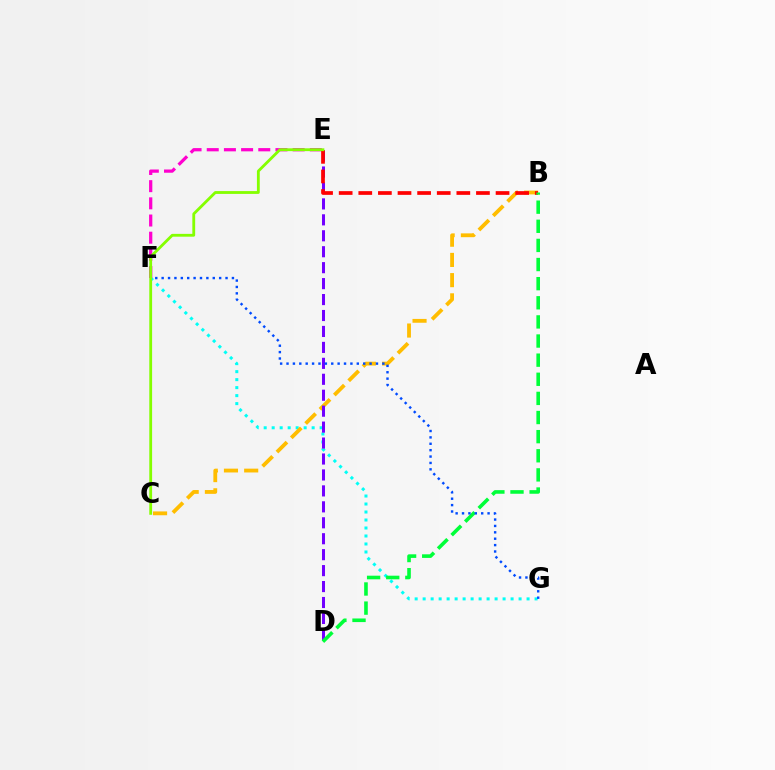{('F', 'G'): [{'color': '#00fff6', 'line_style': 'dotted', 'thickness': 2.17}, {'color': '#004bff', 'line_style': 'dotted', 'thickness': 1.74}], ('E', 'F'): [{'color': '#ff00cf', 'line_style': 'dashed', 'thickness': 2.33}], ('B', 'C'): [{'color': '#ffbd00', 'line_style': 'dashed', 'thickness': 2.75}], ('D', 'E'): [{'color': '#7200ff', 'line_style': 'dashed', 'thickness': 2.17}], ('B', 'E'): [{'color': '#ff0000', 'line_style': 'dashed', 'thickness': 2.66}], ('B', 'D'): [{'color': '#00ff39', 'line_style': 'dashed', 'thickness': 2.6}], ('C', 'E'): [{'color': '#84ff00', 'line_style': 'solid', 'thickness': 2.03}]}